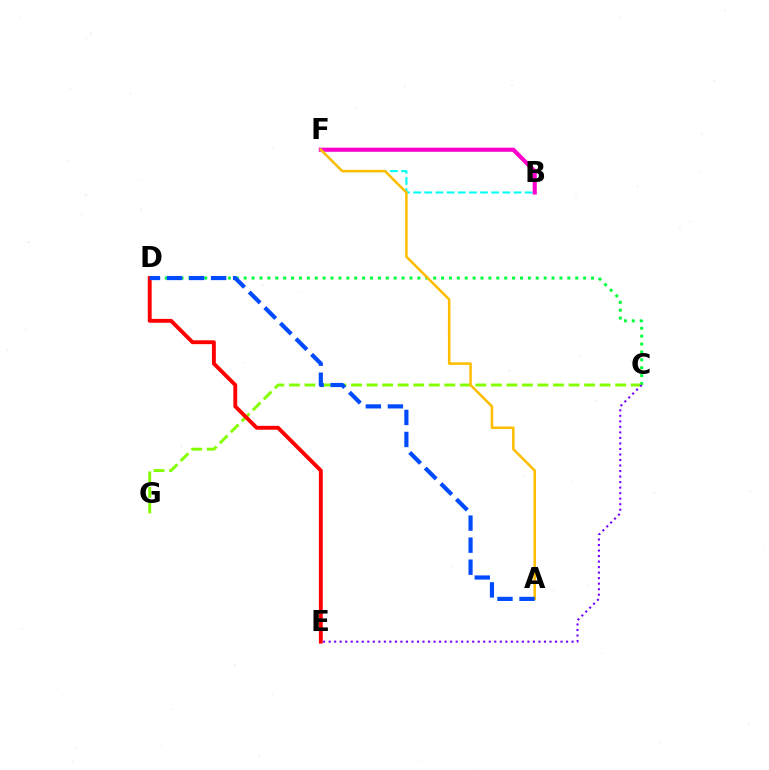{('B', 'F'): [{'color': '#00fff6', 'line_style': 'dashed', 'thickness': 1.51}, {'color': '#ff00cf', 'line_style': 'solid', 'thickness': 2.97}], ('C', 'D'): [{'color': '#00ff39', 'line_style': 'dotted', 'thickness': 2.14}], ('C', 'G'): [{'color': '#84ff00', 'line_style': 'dashed', 'thickness': 2.11}], ('D', 'E'): [{'color': '#ff0000', 'line_style': 'solid', 'thickness': 2.79}], ('C', 'E'): [{'color': '#7200ff', 'line_style': 'dotted', 'thickness': 1.5}], ('A', 'F'): [{'color': '#ffbd00', 'line_style': 'solid', 'thickness': 1.82}], ('A', 'D'): [{'color': '#004bff', 'line_style': 'dashed', 'thickness': 2.99}]}